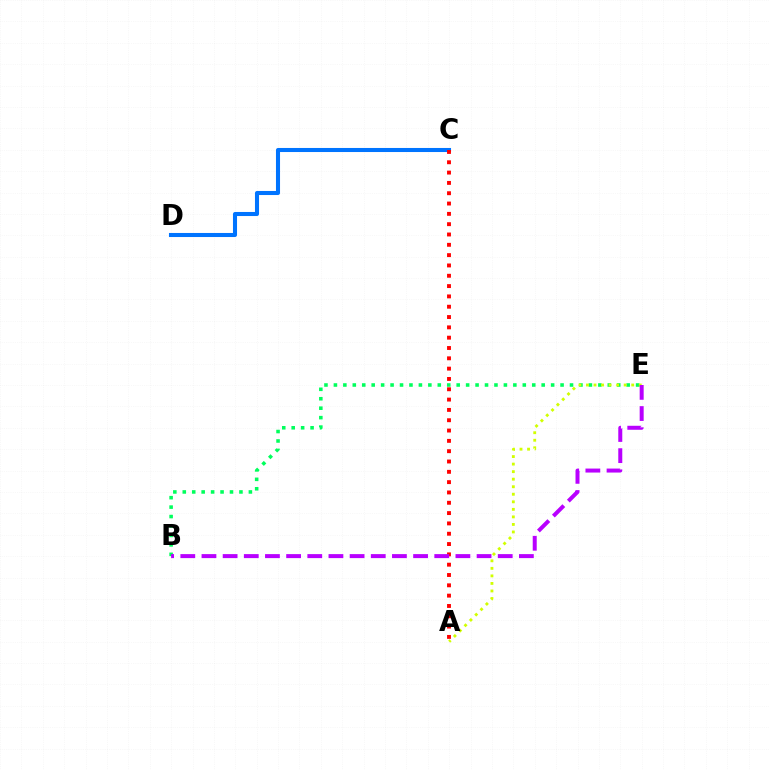{('B', 'E'): [{'color': '#00ff5c', 'line_style': 'dotted', 'thickness': 2.57}, {'color': '#b900ff', 'line_style': 'dashed', 'thickness': 2.87}], ('C', 'D'): [{'color': '#0074ff', 'line_style': 'solid', 'thickness': 2.92}], ('A', 'E'): [{'color': '#d1ff00', 'line_style': 'dotted', 'thickness': 2.05}], ('A', 'C'): [{'color': '#ff0000', 'line_style': 'dotted', 'thickness': 2.8}]}